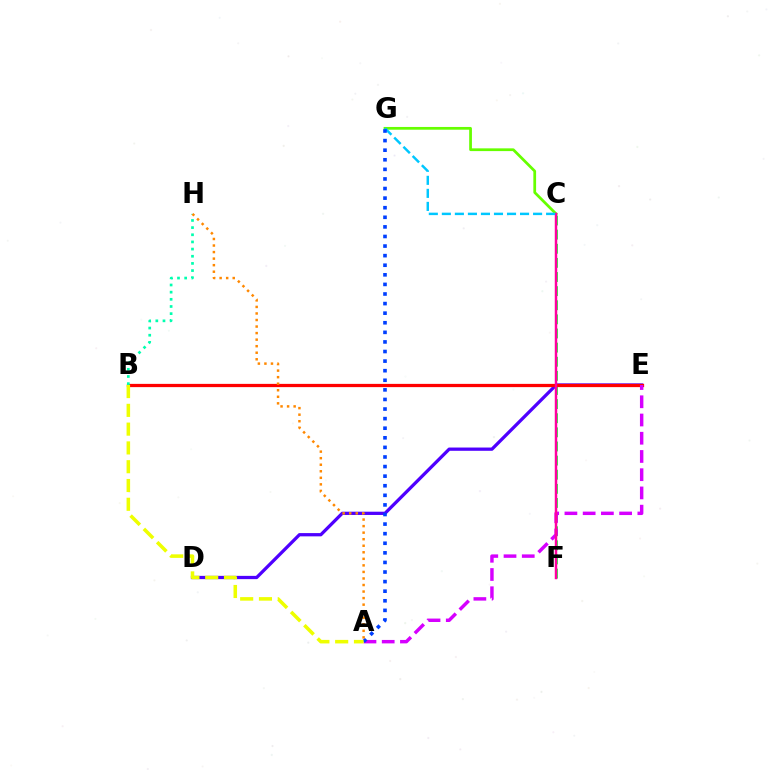{('C', 'F'): [{'color': '#00ff27', 'line_style': 'dashed', 'thickness': 1.92}, {'color': '#ff00a0', 'line_style': 'solid', 'thickness': 1.78}], ('D', 'E'): [{'color': '#4f00ff', 'line_style': 'solid', 'thickness': 2.35}], ('B', 'E'): [{'color': '#ff0000', 'line_style': 'solid', 'thickness': 2.34}], ('C', 'G'): [{'color': '#66ff00', 'line_style': 'solid', 'thickness': 1.98}, {'color': '#00c7ff', 'line_style': 'dashed', 'thickness': 1.77}], ('A', 'E'): [{'color': '#d600ff', 'line_style': 'dashed', 'thickness': 2.48}], ('A', 'G'): [{'color': '#003fff', 'line_style': 'dotted', 'thickness': 2.6}], ('B', 'H'): [{'color': '#00ffaf', 'line_style': 'dotted', 'thickness': 1.95}], ('A', 'B'): [{'color': '#eeff00', 'line_style': 'dashed', 'thickness': 2.55}], ('A', 'H'): [{'color': '#ff8800', 'line_style': 'dotted', 'thickness': 1.78}]}